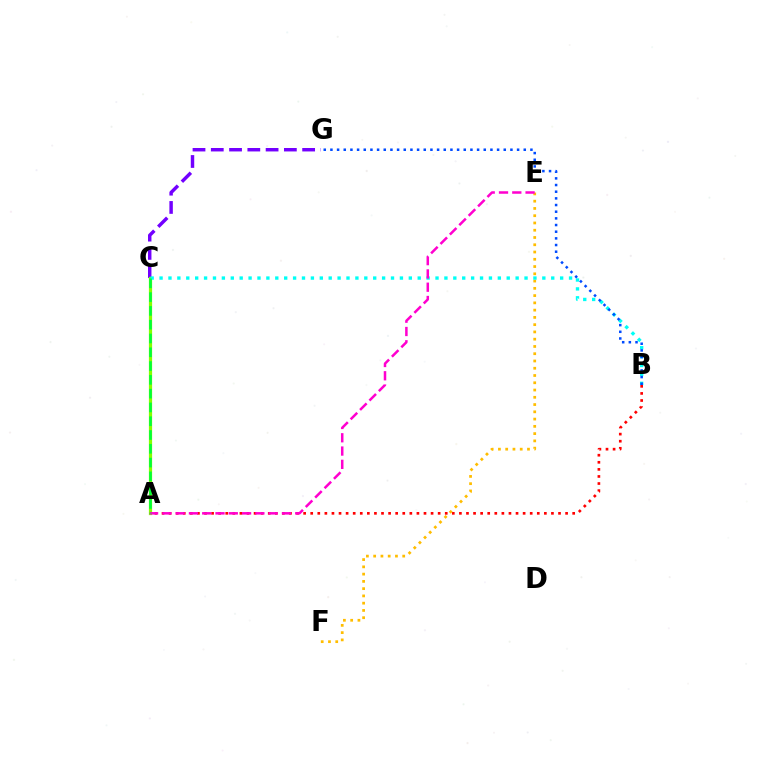{('A', 'B'): [{'color': '#ff0000', 'line_style': 'dotted', 'thickness': 1.92}], ('C', 'G'): [{'color': '#7200ff', 'line_style': 'dashed', 'thickness': 2.48}], ('E', 'F'): [{'color': '#ffbd00', 'line_style': 'dotted', 'thickness': 1.97}], ('A', 'C'): [{'color': '#84ff00', 'line_style': 'solid', 'thickness': 2.32}, {'color': '#00ff39', 'line_style': 'dashed', 'thickness': 1.87}], ('B', 'C'): [{'color': '#00fff6', 'line_style': 'dotted', 'thickness': 2.42}], ('A', 'E'): [{'color': '#ff00cf', 'line_style': 'dashed', 'thickness': 1.8}], ('B', 'G'): [{'color': '#004bff', 'line_style': 'dotted', 'thickness': 1.81}]}